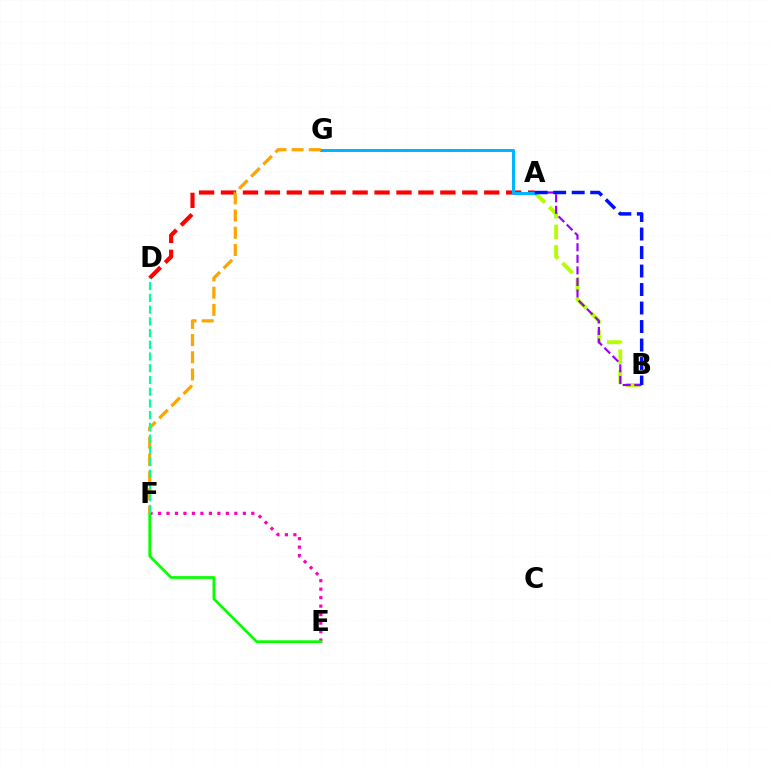{('A', 'D'): [{'color': '#ff0000', 'line_style': 'dashed', 'thickness': 2.98}], ('A', 'B'): [{'color': '#b3ff00', 'line_style': 'dashed', 'thickness': 2.78}, {'color': '#9b00ff', 'line_style': 'dashed', 'thickness': 1.57}, {'color': '#0010ff', 'line_style': 'dashed', 'thickness': 2.51}], ('A', 'G'): [{'color': '#00b5ff', 'line_style': 'solid', 'thickness': 2.16}], ('E', 'F'): [{'color': '#ff00bd', 'line_style': 'dotted', 'thickness': 2.31}, {'color': '#08ff00', 'line_style': 'solid', 'thickness': 1.98}], ('F', 'G'): [{'color': '#ffa500', 'line_style': 'dashed', 'thickness': 2.34}], ('D', 'F'): [{'color': '#00ff9d', 'line_style': 'dashed', 'thickness': 1.59}]}